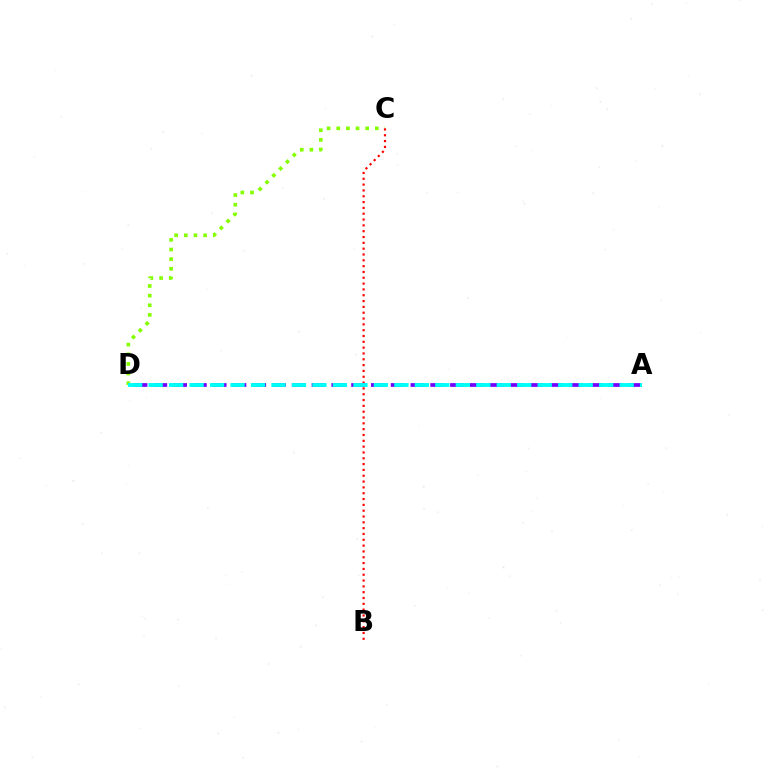{('C', 'D'): [{'color': '#84ff00', 'line_style': 'dotted', 'thickness': 2.62}], ('B', 'C'): [{'color': '#ff0000', 'line_style': 'dotted', 'thickness': 1.58}], ('A', 'D'): [{'color': '#7200ff', 'line_style': 'dashed', 'thickness': 2.69}, {'color': '#00fff6', 'line_style': 'dashed', 'thickness': 2.78}]}